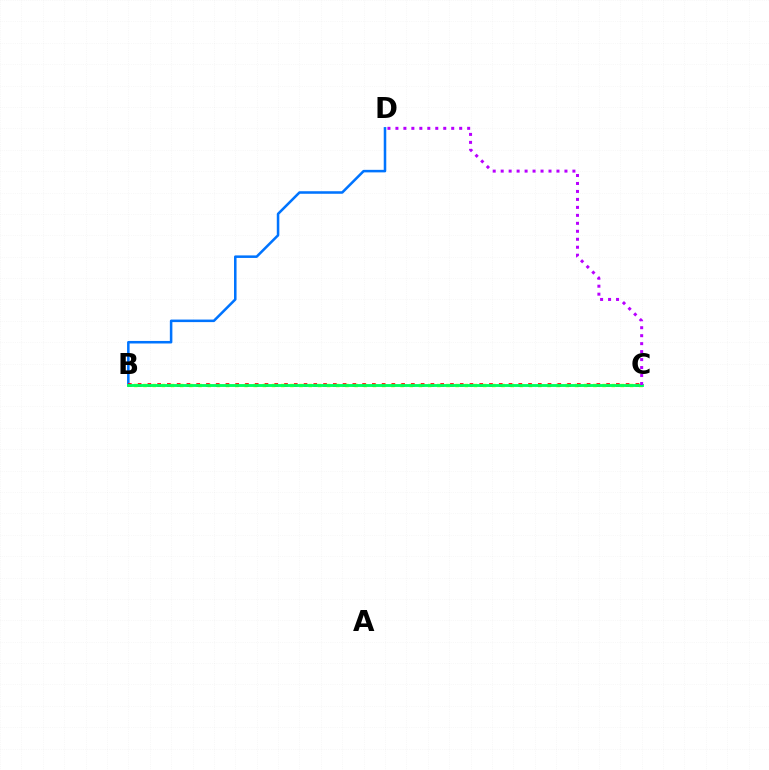{('B', 'D'): [{'color': '#0074ff', 'line_style': 'solid', 'thickness': 1.83}], ('B', 'C'): [{'color': '#d1ff00', 'line_style': 'dotted', 'thickness': 2.49}, {'color': '#ff0000', 'line_style': 'dotted', 'thickness': 2.65}, {'color': '#00ff5c', 'line_style': 'solid', 'thickness': 2.06}], ('C', 'D'): [{'color': '#b900ff', 'line_style': 'dotted', 'thickness': 2.17}]}